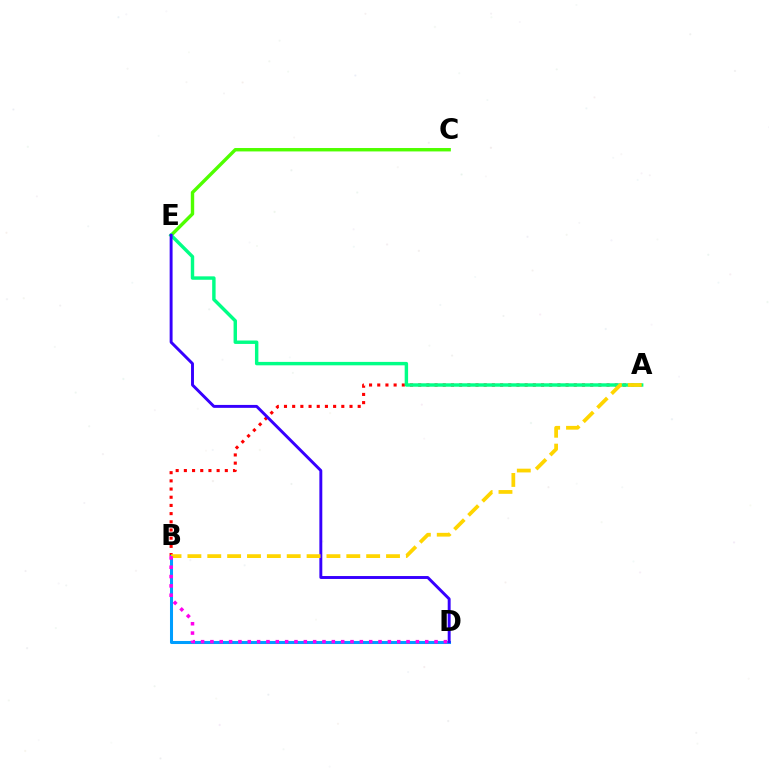{('C', 'E'): [{'color': '#4fff00', 'line_style': 'solid', 'thickness': 2.45}], ('A', 'B'): [{'color': '#ff0000', 'line_style': 'dotted', 'thickness': 2.23}, {'color': '#ffd500', 'line_style': 'dashed', 'thickness': 2.7}], ('A', 'E'): [{'color': '#00ff86', 'line_style': 'solid', 'thickness': 2.47}], ('B', 'D'): [{'color': '#009eff', 'line_style': 'solid', 'thickness': 2.19}, {'color': '#ff00ed', 'line_style': 'dotted', 'thickness': 2.54}], ('D', 'E'): [{'color': '#3700ff', 'line_style': 'solid', 'thickness': 2.1}]}